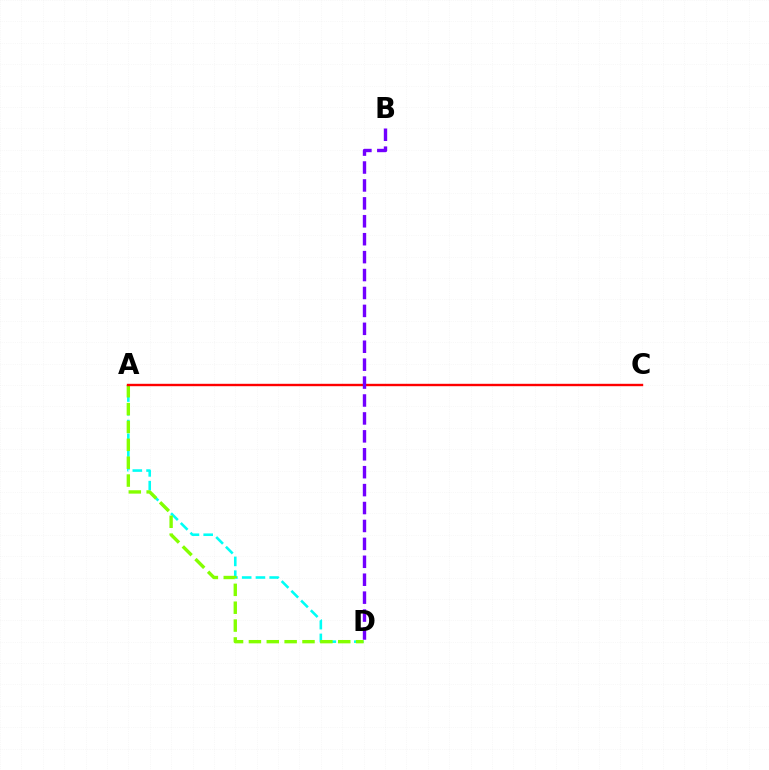{('A', 'D'): [{'color': '#00fff6', 'line_style': 'dashed', 'thickness': 1.87}, {'color': '#84ff00', 'line_style': 'dashed', 'thickness': 2.43}], ('A', 'C'): [{'color': '#ff0000', 'line_style': 'solid', 'thickness': 1.72}], ('B', 'D'): [{'color': '#7200ff', 'line_style': 'dashed', 'thickness': 2.43}]}